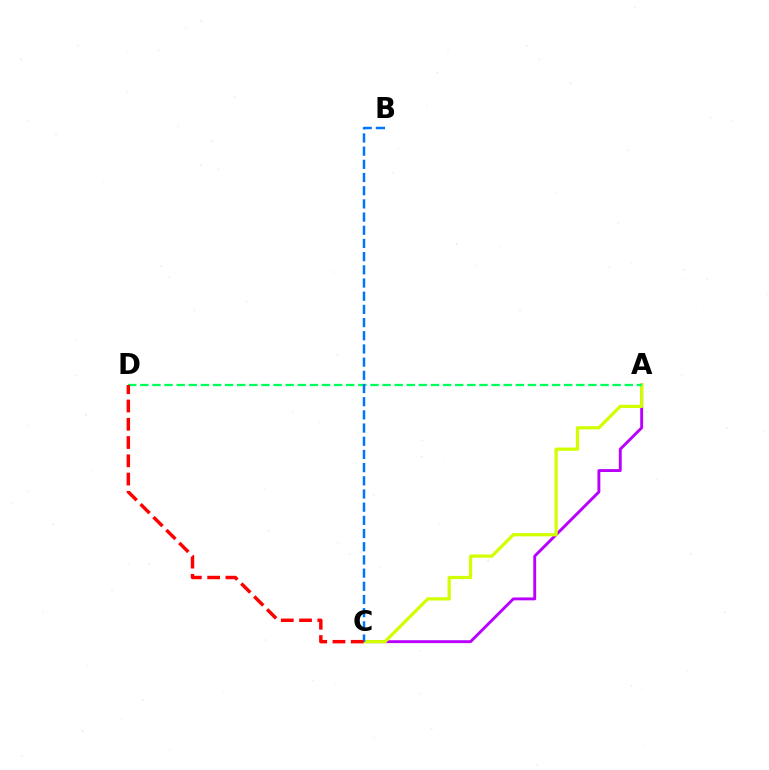{('A', 'C'): [{'color': '#b900ff', 'line_style': 'solid', 'thickness': 2.08}, {'color': '#d1ff00', 'line_style': 'solid', 'thickness': 2.33}], ('A', 'D'): [{'color': '#00ff5c', 'line_style': 'dashed', 'thickness': 1.65}], ('B', 'C'): [{'color': '#0074ff', 'line_style': 'dashed', 'thickness': 1.79}], ('C', 'D'): [{'color': '#ff0000', 'line_style': 'dashed', 'thickness': 2.48}]}